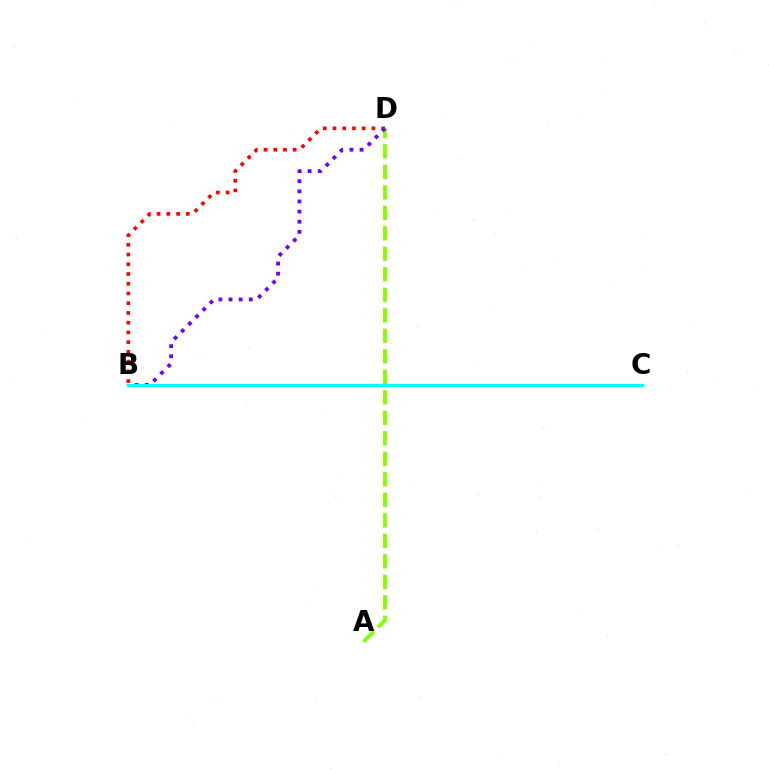{('A', 'D'): [{'color': '#84ff00', 'line_style': 'dashed', 'thickness': 2.79}], ('B', 'D'): [{'color': '#ff0000', 'line_style': 'dotted', 'thickness': 2.64}, {'color': '#7200ff', 'line_style': 'dotted', 'thickness': 2.75}], ('B', 'C'): [{'color': '#00fff6', 'line_style': 'solid', 'thickness': 2.14}]}